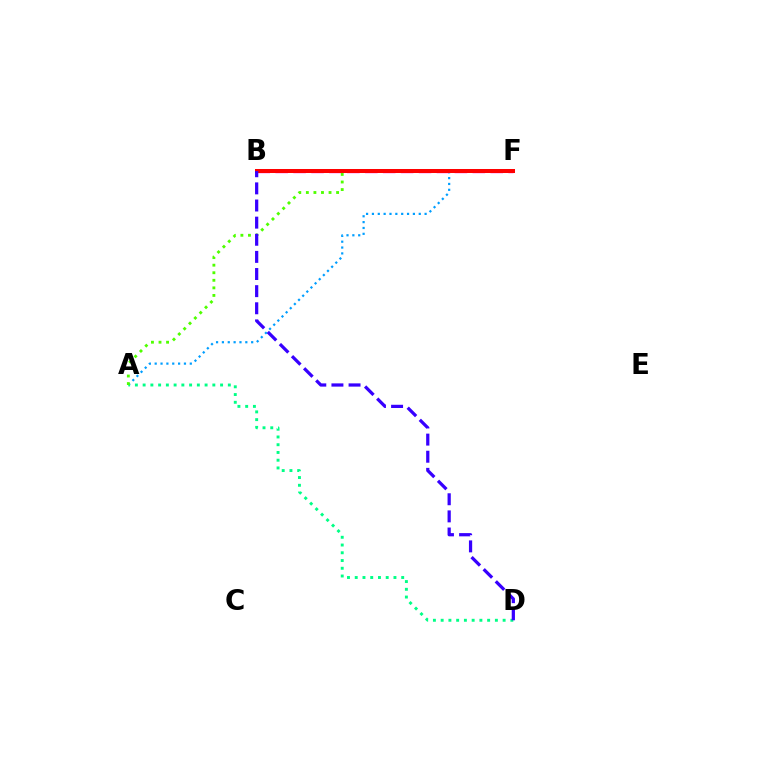{('B', 'F'): [{'color': '#ff00ed', 'line_style': 'dashed', 'thickness': 2.43}, {'color': '#ffd500', 'line_style': 'solid', 'thickness': 2.16}, {'color': '#ff0000', 'line_style': 'solid', 'thickness': 2.87}], ('A', 'F'): [{'color': '#009eff', 'line_style': 'dotted', 'thickness': 1.59}, {'color': '#4fff00', 'line_style': 'dotted', 'thickness': 2.05}], ('A', 'D'): [{'color': '#00ff86', 'line_style': 'dotted', 'thickness': 2.1}], ('B', 'D'): [{'color': '#3700ff', 'line_style': 'dashed', 'thickness': 2.33}]}